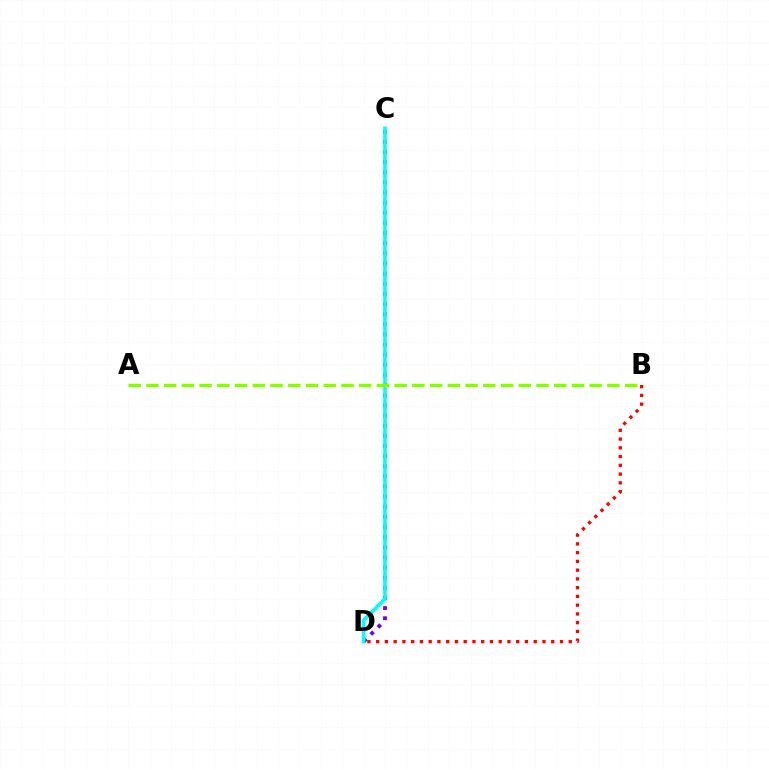{('C', 'D'): [{'color': '#7200ff', 'line_style': 'dotted', 'thickness': 2.75}, {'color': '#00fff6', 'line_style': 'solid', 'thickness': 2.61}], ('A', 'B'): [{'color': '#84ff00', 'line_style': 'dashed', 'thickness': 2.41}], ('B', 'D'): [{'color': '#ff0000', 'line_style': 'dotted', 'thickness': 2.38}]}